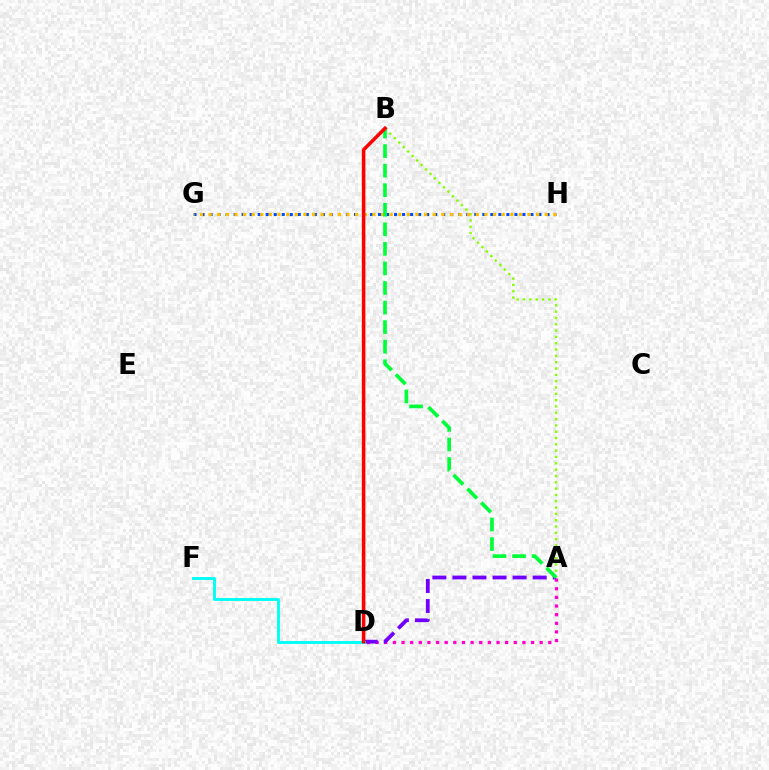{('A', 'D'): [{'color': '#ff00cf', 'line_style': 'dotted', 'thickness': 2.35}, {'color': '#7200ff', 'line_style': 'dashed', 'thickness': 2.73}], ('G', 'H'): [{'color': '#004bff', 'line_style': 'dotted', 'thickness': 2.18}, {'color': '#ffbd00', 'line_style': 'dotted', 'thickness': 2.34}], ('A', 'B'): [{'color': '#84ff00', 'line_style': 'dotted', 'thickness': 1.72}, {'color': '#00ff39', 'line_style': 'dashed', 'thickness': 2.66}], ('D', 'F'): [{'color': '#00fff6', 'line_style': 'solid', 'thickness': 2.09}], ('B', 'D'): [{'color': '#ff0000', 'line_style': 'solid', 'thickness': 2.54}]}